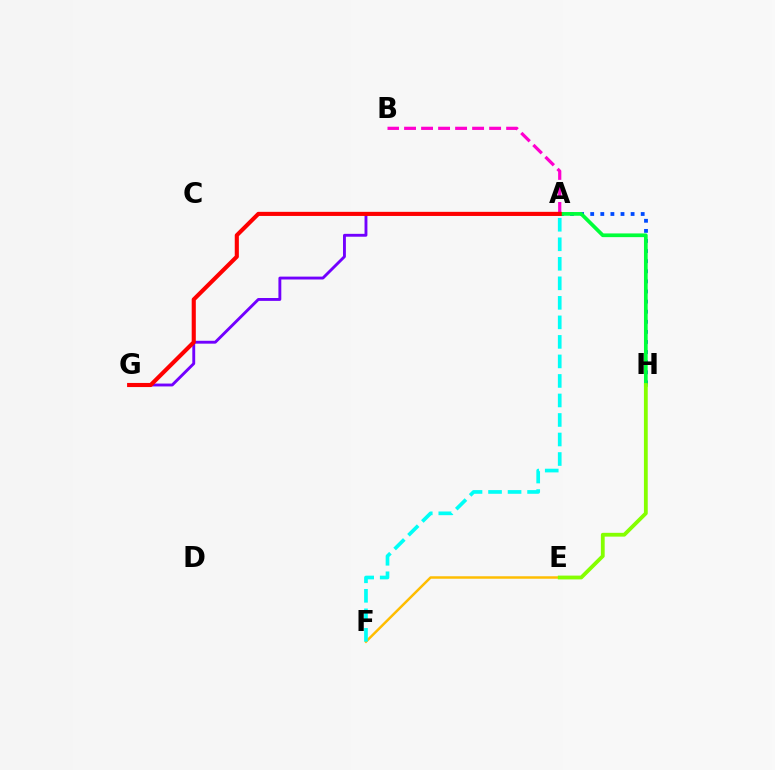{('A', 'B'): [{'color': '#ff00cf', 'line_style': 'dashed', 'thickness': 2.31}], ('A', 'G'): [{'color': '#7200ff', 'line_style': 'solid', 'thickness': 2.07}, {'color': '#ff0000', 'line_style': 'solid', 'thickness': 2.96}], ('A', 'H'): [{'color': '#004bff', 'line_style': 'dotted', 'thickness': 2.74}, {'color': '#00ff39', 'line_style': 'solid', 'thickness': 2.67}], ('E', 'F'): [{'color': '#ffbd00', 'line_style': 'solid', 'thickness': 1.78}], ('A', 'F'): [{'color': '#00fff6', 'line_style': 'dashed', 'thickness': 2.65}], ('E', 'H'): [{'color': '#84ff00', 'line_style': 'solid', 'thickness': 2.74}]}